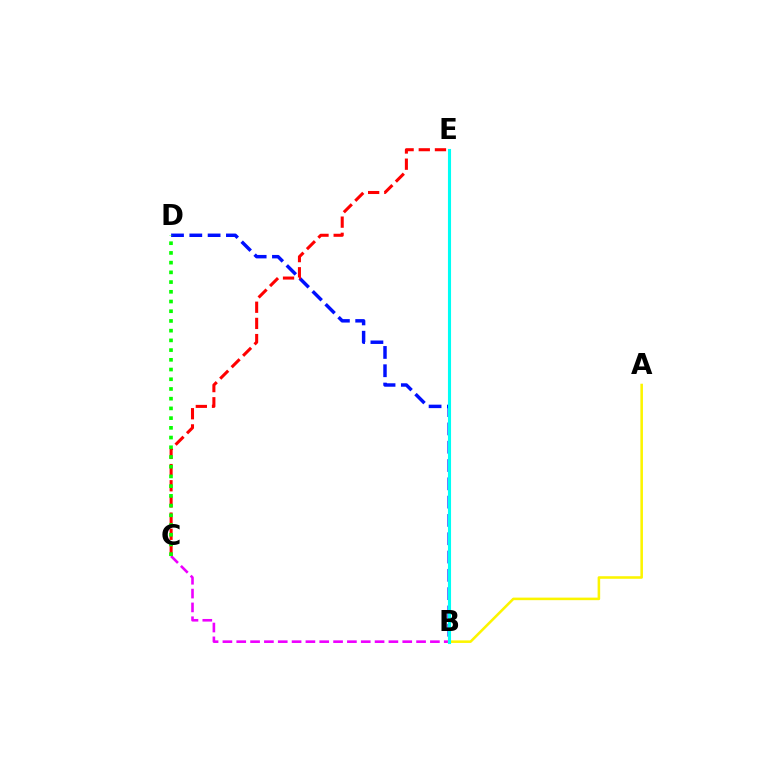{('B', 'C'): [{'color': '#ee00ff', 'line_style': 'dashed', 'thickness': 1.88}], ('B', 'D'): [{'color': '#0010ff', 'line_style': 'dashed', 'thickness': 2.49}], ('C', 'E'): [{'color': '#ff0000', 'line_style': 'dashed', 'thickness': 2.2}], ('C', 'D'): [{'color': '#08ff00', 'line_style': 'dotted', 'thickness': 2.64}], ('A', 'B'): [{'color': '#fcf500', 'line_style': 'solid', 'thickness': 1.84}], ('B', 'E'): [{'color': '#00fff6', 'line_style': 'solid', 'thickness': 2.23}]}